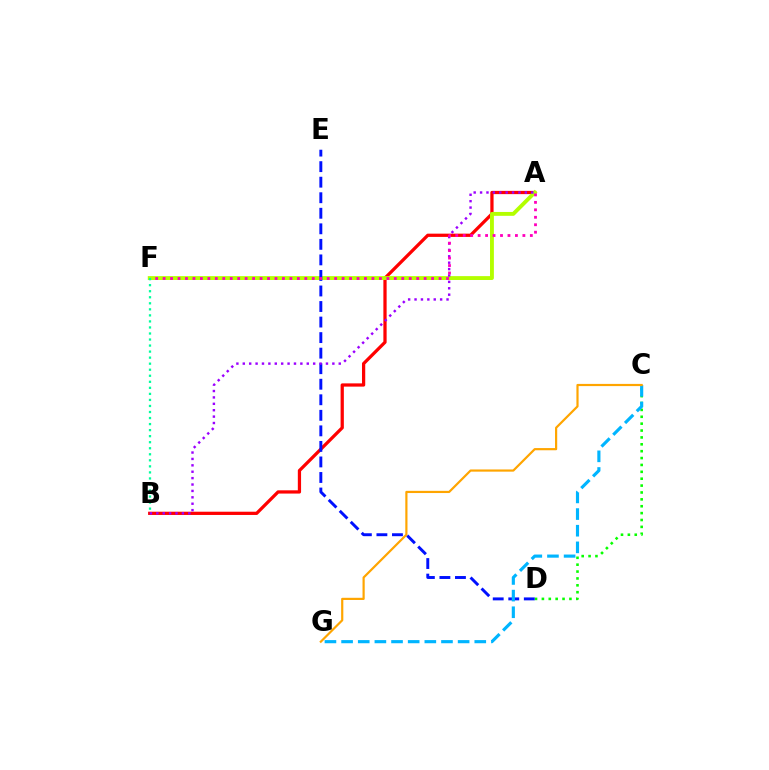{('C', 'D'): [{'color': '#08ff00', 'line_style': 'dotted', 'thickness': 1.87}], ('A', 'B'): [{'color': '#ff0000', 'line_style': 'solid', 'thickness': 2.34}, {'color': '#9b00ff', 'line_style': 'dotted', 'thickness': 1.74}], ('A', 'F'): [{'color': '#b3ff00', 'line_style': 'solid', 'thickness': 2.79}, {'color': '#ff00bd', 'line_style': 'dotted', 'thickness': 2.03}], ('D', 'E'): [{'color': '#0010ff', 'line_style': 'dashed', 'thickness': 2.11}], ('C', 'G'): [{'color': '#00b5ff', 'line_style': 'dashed', 'thickness': 2.26}, {'color': '#ffa500', 'line_style': 'solid', 'thickness': 1.58}], ('B', 'F'): [{'color': '#00ff9d', 'line_style': 'dotted', 'thickness': 1.64}]}